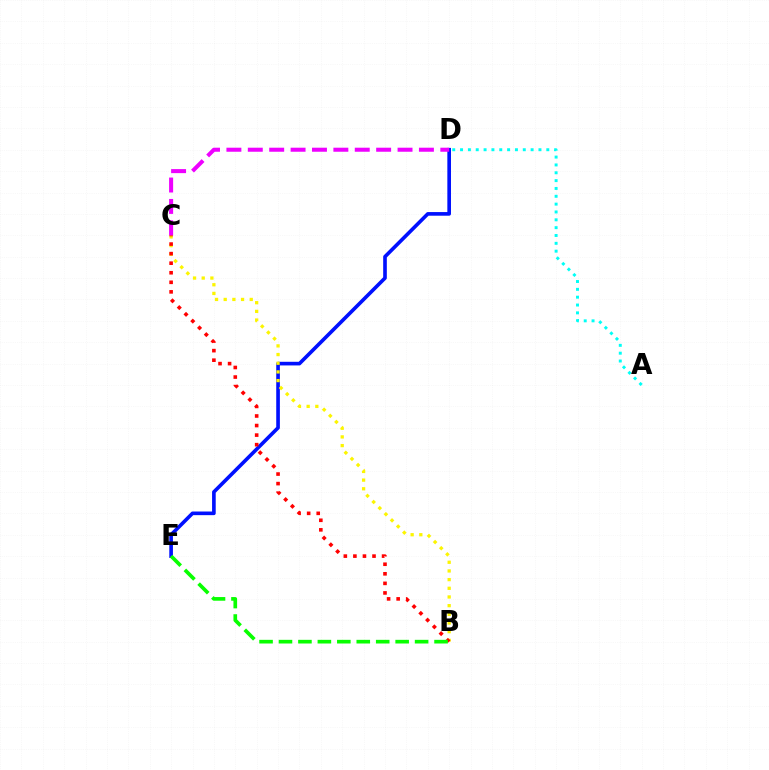{('D', 'E'): [{'color': '#0010ff', 'line_style': 'solid', 'thickness': 2.62}], ('B', 'C'): [{'color': '#fcf500', 'line_style': 'dotted', 'thickness': 2.36}, {'color': '#ff0000', 'line_style': 'dotted', 'thickness': 2.6}], ('B', 'E'): [{'color': '#08ff00', 'line_style': 'dashed', 'thickness': 2.64}], ('A', 'D'): [{'color': '#00fff6', 'line_style': 'dotted', 'thickness': 2.13}], ('C', 'D'): [{'color': '#ee00ff', 'line_style': 'dashed', 'thickness': 2.91}]}